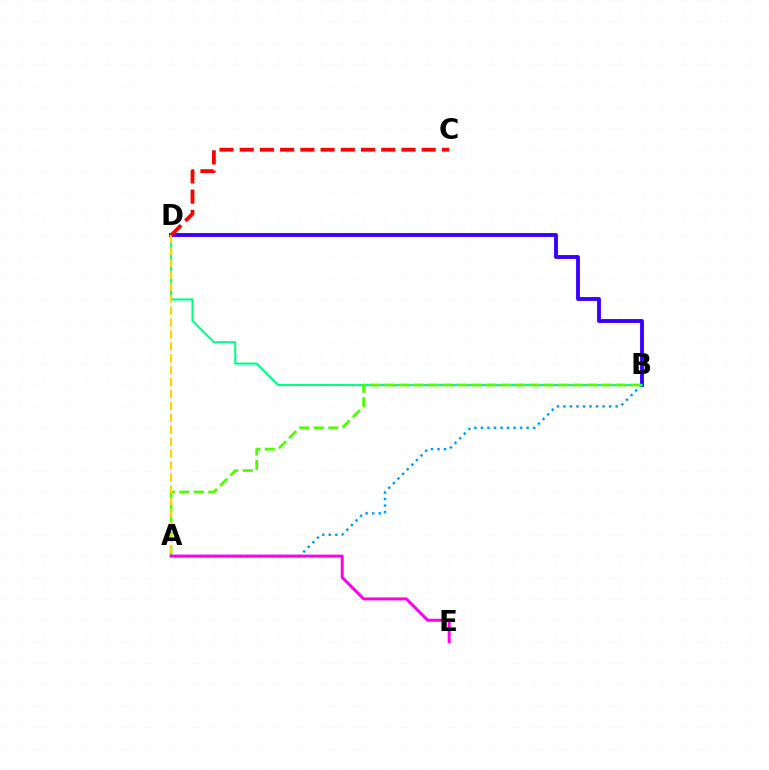{('B', 'D'): [{'color': '#3700ff', 'line_style': 'solid', 'thickness': 2.79}, {'color': '#00ff86', 'line_style': 'solid', 'thickness': 1.53}], ('A', 'B'): [{'color': '#009eff', 'line_style': 'dotted', 'thickness': 1.77}, {'color': '#4fff00', 'line_style': 'dashed', 'thickness': 1.97}], ('A', 'D'): [{'color': '#ffd500', 'line_style': 'dashed', 'thickness': 1.62}], ('A', 'E'): [{'color': '#ff00ed', 'line_style': 'solid', 'thickness': 2.16}], ('C', 'D'): [{'color': '#ff0000', 'line_style': 'dashed', 'thickness': 2.75}]}